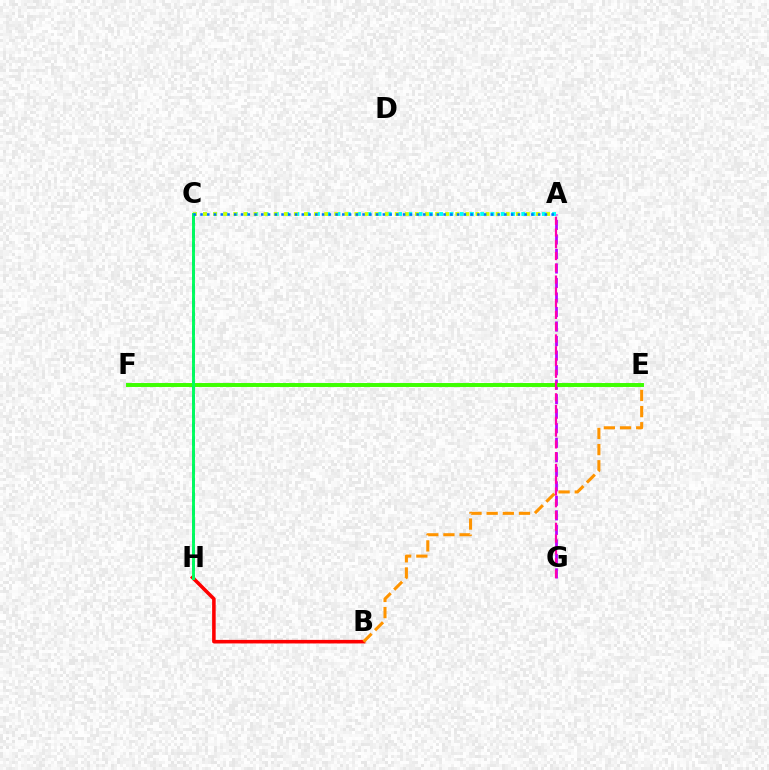{('C', 'H'): [{'color': '#2500ff', 'line_style': 'dashed', 'thickness': 1.88}, {'color': '#00ff5c', 'line_style': 'solid', 'thickness': 2.08}], ('A', 'G'): [{'color': '#b900ff', 'line_style': 'dashed', 'thickness': 1.97}, {'color': '#ff00ac', 'line_style': 'dashed', 'thickness': 1.6}], ('B', 'H'): [{'color': '#ff0000', 'line_style': 'solid', 'thickness': 2.56}], ('A', 'C'): [{'color': '#00fff6', 'line_style': 'dotted', 'thickness': 2.79}, {'color': '#d1ff00', 'line_style': 'dotted', 'thickness': 2.74}, {'color': '#0074ff', 'line_style': 'dotted', 'thickness': 1.83}], ('E', 'F'): [{'color': '#3dff00', 'line_style': 'solid', 'thickness': 2.84}], ('B', 'E'): [{'color': '#ff9400', 'line_style': 'dashed', 'thickness': 2.19}]}